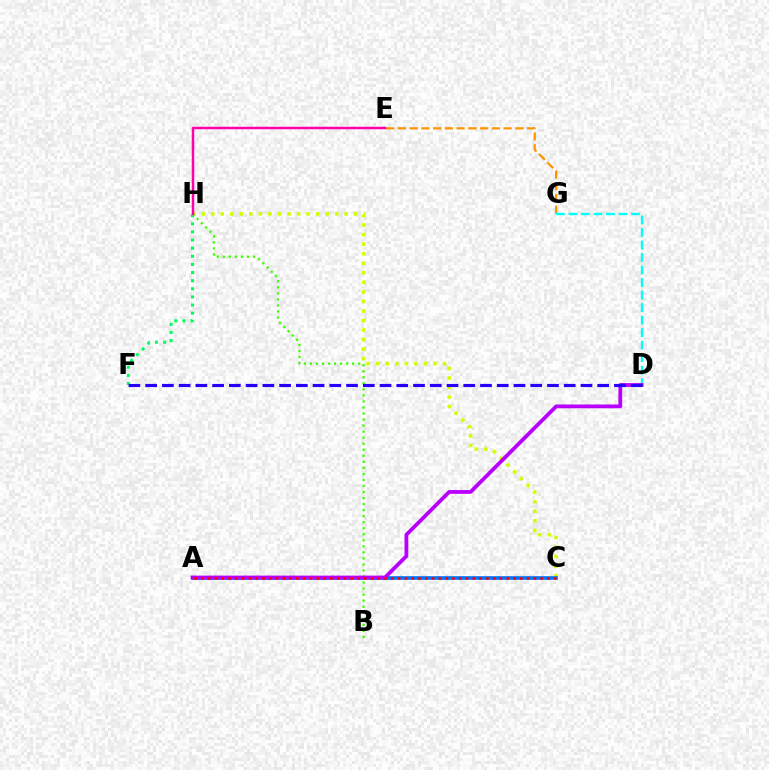{('C', 'H'): [{'color': '#d1ff00', 'line_style': 'dotted', 'thickness': 2.59}], ('E', 'G'): [{'color': '#ff9400', 'line_style': 'dashed', 'thickness': 1.6}], ('F', 'H'): [{'color': '#00ff5c', 'line_style': 'dotted', 'thickness': 2.21}], ('B', 'H'): [{'color': '#3dff00', 'line_style': 'dotted', 'thickness': 1.64}], ('E', 'H'): [{'color': '#ff00ac', 'line_style': 'solid', 'thickness': 1.79}], ('D', 'G'): [{'color': '#00fff6', 'line_style': 'dashed', 'thickness': 1.7}], ('A', 'C'): [{'color': '#0074ff', 'line_style': 'solid', 'thickness': 2.63}, {'color': '#ff0000', 'line_style': 'dotted', 'thickness': 1.84}], ('A', 'D'): [{'color': '#b900ff', 'line_style': 'solid', 'thickness': 2.72}], ('D', 'F'): [{'color': '#2500ff', 'line_style': 'dashed', 'thickness': 2.27}]}